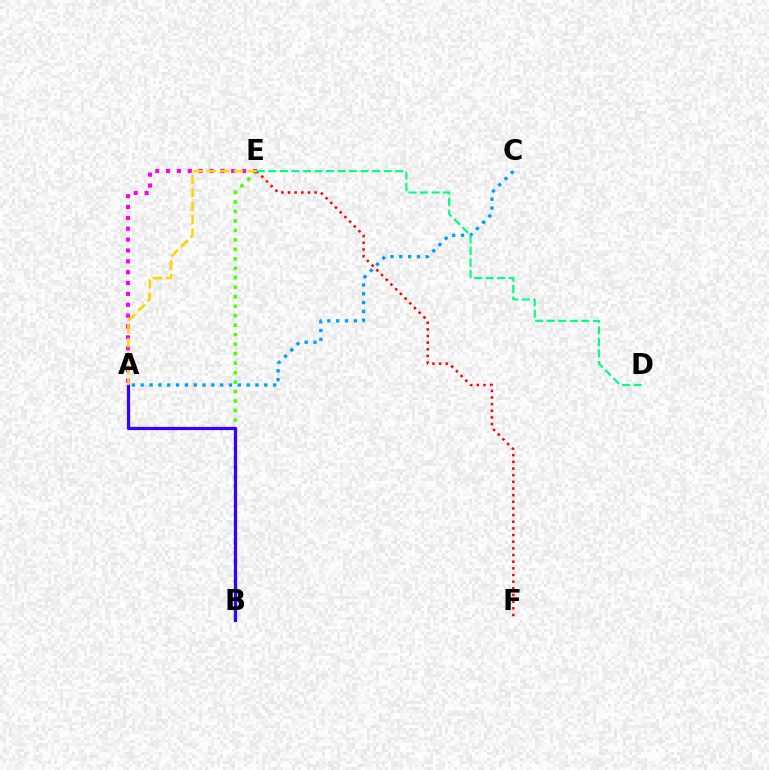{('B', 'E'): [{'color': '#4fff00', 'line_style': 'dotted', 'thickness': 2.58}], ('A', 'E'): [{'color': '#ff00ed', 'line_style': 'dotted', 'thickness': 2.95}, {'color': '#ffd500', 'line_style': 'dashed', 'thickness': 1.84}], ('A', 'C'): [{'color': '#009eff', 'line_style': 'dotted', 'thickness': 2.4}], ('E', 'F'): [{'color': '#ff0000', 'line_style': 'dotted', 'thickness': 1.81}], ('D', 'E'): [{'color': '#00ff86', 'line_style': 'dashed', 'thickness': 1.57}], ('A', 'B'): [{'color': '#3700ff', 'line_style': 'solid', 'thickness': 2.33}]}